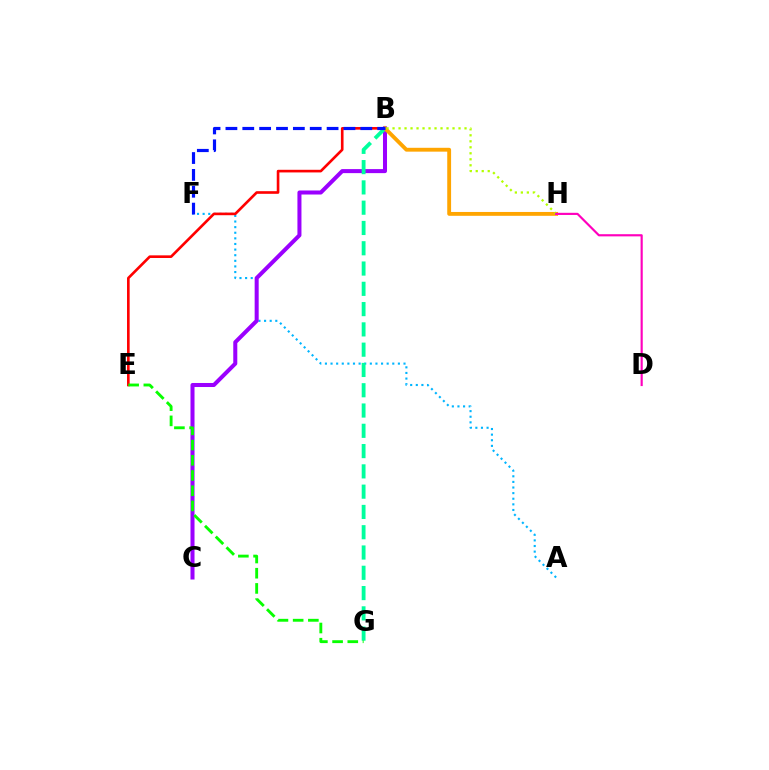{('A', 'F'): [{'color': '#00b5ff', 'line_style': 'dotted', 'thickness': 1.52}], ('B', 'E'): [{'color': '#ff0000', 'line_style': 'solid', 'thickness': 1.9}], ('B', 'C'): [{'color': '#9b00ff', 'line_style': 'solid', 'thickness': 2.9}], ('B', 'G'): [{'color': '#00ff9d', 'line_style': 'dashed', 'thickness': 2.76}], ('B', 'H'): [{'color': '#ffa500', 'line_style': 'solid', 'thickness': 2.77}, {'color': '#b3ff00', 'line_style': 'dotted', 'thickness': 1.63}], ('B', 'F'): [{'color': '#0010ff', 'line_style': 'dashed', 'thickness': 2.29}], ('E', 'G'): [{'color': '#08ff00', 'line_style': 'dashed', 'thickness': 2.07}], ('D', 'H'): [{'color': '#ff00bd', 'line_style': 'solid', 'thickness': 1.56}]}